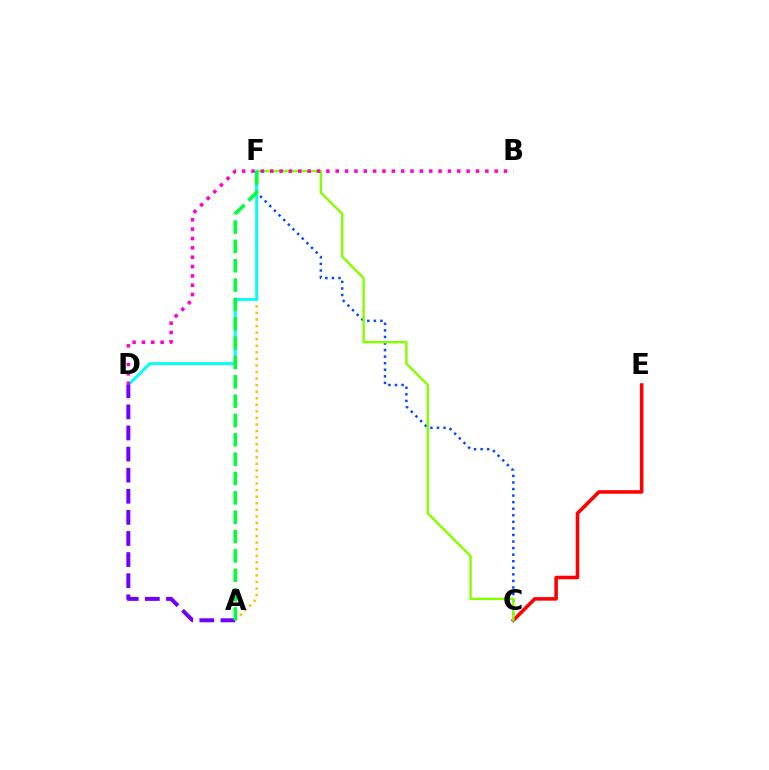{('C', 'E'): [{'color': '#ff0000', 'line_style': 'solid', 'thickness': 2.55}], ('C', 'F'): [{'color': '#004bff', 'line_style': 'dotted', 'thickness': 1.78}, {'color': '#84ff00', 'line_style': 'solid', 'thickness': 1.73}], ('A', 'F'): [{'color': '#ffbd00', 'line_style': 'dotted', 'thickness': 1.78}, {'color': '#00ff39', 'line_style': 'dashed', 'thickness': 2.63}], ('D', 'F'): [{'color': '#00fff6', 'line_style': 'solid', 'thickness': 2.12}], ('A', 'D'): [{'color': '#7200ff', 'line_style': 'dashed', 'thickness': 2.87}], ('B', 'D'): [{'color': '#ff00cf', 'line_style': 'dotted', 'thickness': 2.54}]}